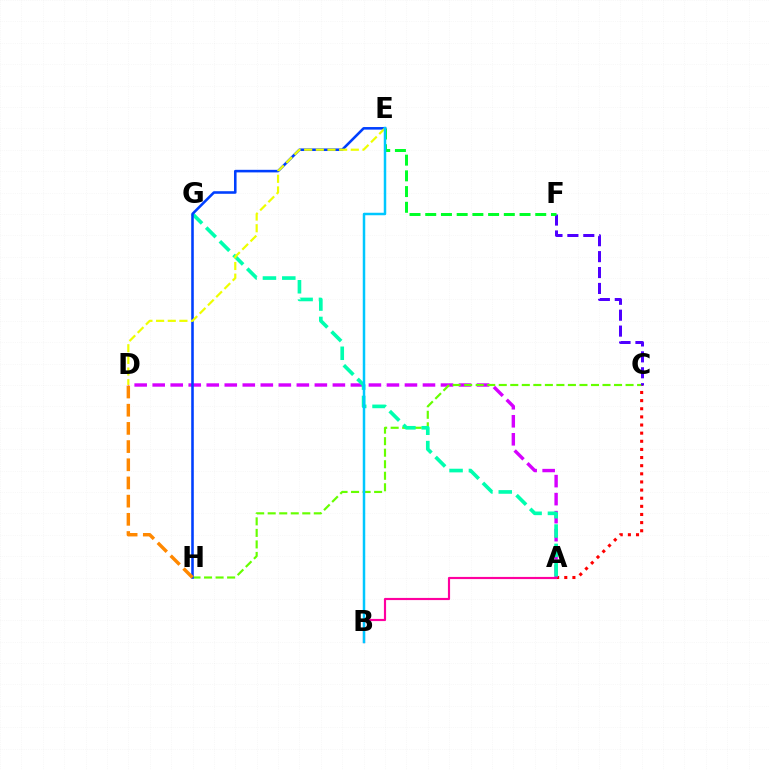{('A', 'C'): [{'color': '#ff0000', 'line_style': 'dotted', 'thickness': 2.21}], ('A', 'D'): [{'color': '#d600ff', 'line_style': 'dashed', 'thickness': 2.45}], ('C', 'H'): [{'color': '#66ff00', 'line_style': 'dashed', 'thickness': 1.57}], ('C', 'F'): [{'color': '#4f00ff', 'line_style': 'dashed', 'thickness': 2.16}], ('E', 'F'): [{'color': '#00ff27', 'line_style': 'dashed', 'thickness': 2.14}], ('A', 'G'): [{'color': '#00ffaf', 'line_style': 'dashed', 'thickness': 2.63}], ('E', 'H'): [{'color': '#003fff', 'line_style': 'solid', 'thickness': 1.86}], ('D', 'H'): [{'color': '#ff8800', 'line_style': 'dashed', 'thickness': 2.47}], ('A', 'B'): [{'color': '#ff00a0', 'line_style': 'solid', 'thickness': 1.56}], ('D', 'E'): [{'color': '#eeff00', 'line_style': 'dashed', 'thickness': 1.58}], ('B', 'E'): [{'color': '#00c7ff', 'line_style': 'solid', 'thickness': 1.79}]}